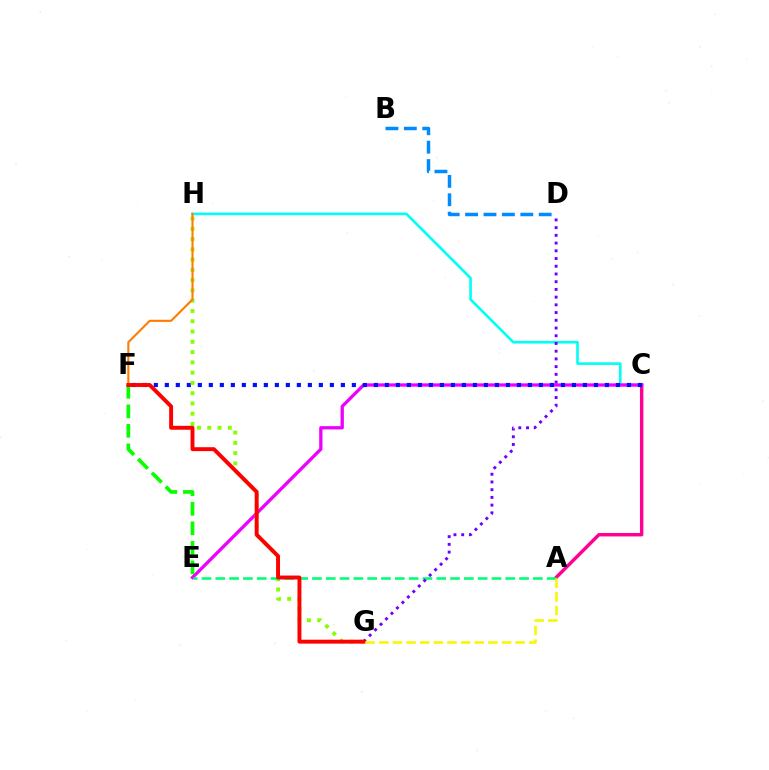{('A', 'C'): [{'color': '#ff0094', 'line_style': 'solid', 'thickness': 2.46}], ('C', 'H'): [{'color': '#00fff6', 'line_style': 'solid', 'thickness': 1.89}], ('C', 'E'): [{'color': '#ee00ff', 'line_style': 'solid', 'thickness': 2.36}], ('C', 'F'): [{'color': '#0010ff', 'line_style': 'dotted', 'thickness': 2.99}], ('G', 'H'): [{'color': '#84ff00', 'line_style': 'dotted', 'thickness': 2.79}], ('F', 'H'): [{'color': '#ff7c00', 'line_style': 'solid', 'thickness': 1.52}], ('A', 'E'): [{'color': '#00ff74', 'line_style': 'dashed', 'thickness': 1.88}], ('D', 'G'): [{'color': '#7200ff', 'line_style': 'dotted', 'thickness': 2.1}], ('E', 'F'): [{'color': '#08ff00', 'line_style': 'dashed', 'thickness': 2.65}], ('F', 'G'): [{'color': '#ff0000', 'line_style': 'solid', 'thickness': 2.82}], ('B', 'D'): [{'color': '#008cff', 'line_style': 'dashed', 'thickness': 2.5}], ('A', 'G'): [{'color': '#fcf500', 'line_style': 'dashed', 'thickness': 1.85}]}